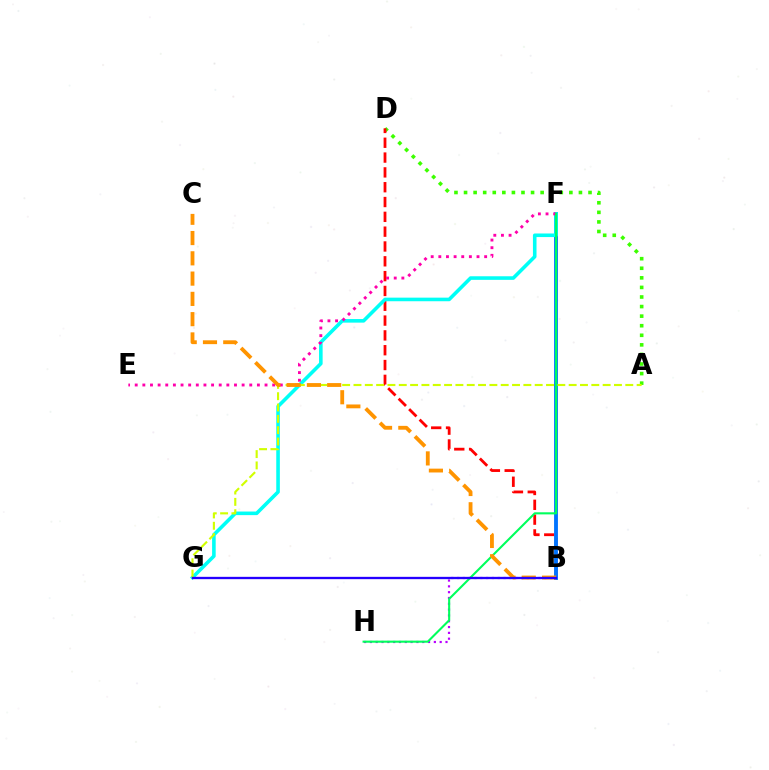{('A', 'D'): [{'color': '#3dff00', 'line_style': 'dotted', 'thickness': 2.6}], ('B', 'H'): [{'color': '#b900ff', 'line_style': 'dotted', 'thickness': 1.58}], ('B', 'D'): [{'color': '#ff0000', 'line_style': 'dashed', 'thickness': 2.01}], ('B', 'F'): [{'color': '#0074ff', 'line_style': 'solid', 'thickness': 2.77}], ('F', 'G'): [{'color': '#00fff6', 'line_style': 'solid', 'thickness': 2.58}], ('A', 'G'): [{'color': '#d1ff00', 'line_style': 'dashed', 'thickness': 1.54}], ('E', 'F'): [{'color': '#ff00ac', 'line_style': 'dotted', 'thickness': 2.07}], ('F', 'H'): [{'color': '#00ff5c', 'line_style': 'solid', 'thickness': 1.51}], ('B', 'C'): [{'color': '#ff9400', 'line_style': 'dashed', 'thickness': 2.75}], ('B', 'G'): [{'color': '#2500ff', 'line_style': 'solid', 'thickness': 1.67}]}